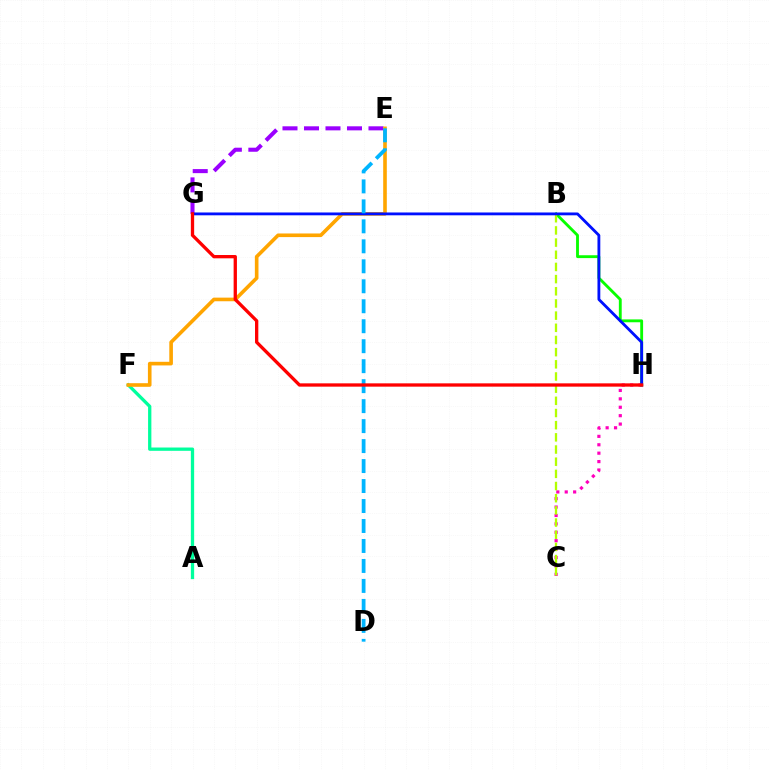{('C', 'H'): [{'color': '#ff00bd', 'line_style': 'dotted', 'thickness': 2.29}], ('A', 'F'): [{'color': '#00ff9d', 'line_style': 'solid', 'thickness': 2.37}], ('E', 'G'): [{'color': '#9b00ff', 'line_style': 'dashed', 'thickness': 2.92}], ('B', 'H'): [{'color': '#08ff00', 'line_style': 'solid', 'thickness': 2.06}], ('E', 'F'): [{'color': '#ffa500', 'line_style': 'solid', 'thickness': 2.61}], ('B', 'C'): [{'color': '#b3ff00', 'line_style': 'dashed', 'thickness': 1.65}], ('G', 'H'): [{'color': '#0010ff', 'line_style': 'solid', 'thickness': 2.03}, {'color': '#ff0000', 'line_style': 'solid', 'thickness': 2.38}], ('D', 'E'): [{'color': '#00b5ff', 'line_style': 'dashed', 'thickness': 2.71}]}